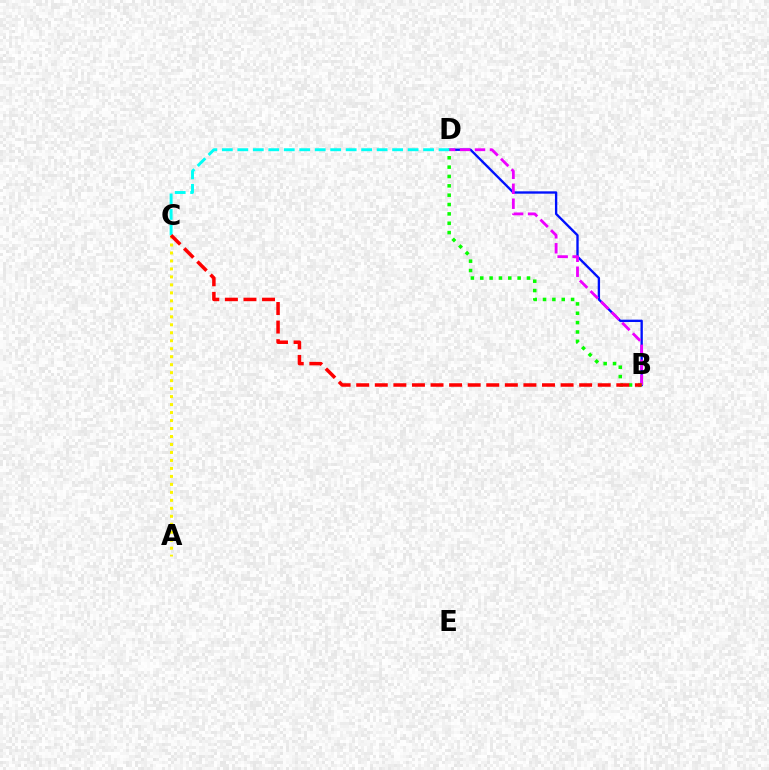{('B', 'D'): [{'color': '#0010ff', 'line_style': 'solid', 'thickness': 1.69}, {'color': '#ee00ff', 'line_style': 'dashed', 'thickness': 2.03}, {'color': '#08ff00', 'line_style': 'dotted', 'thickness': 2.54}], ('A', 'C'): [{'color': '#fcf500', 'line_style': 'dotted', 'thickness': 2.17}], ('C', 'D'): [{'color': '#00fff6', 'line_style': 'dashed', 'thickness': 2.1}], ('B', 'C'): [{'color': '#ff0000', 'line_style': 'dashed', 'thickness': 2.52}]}